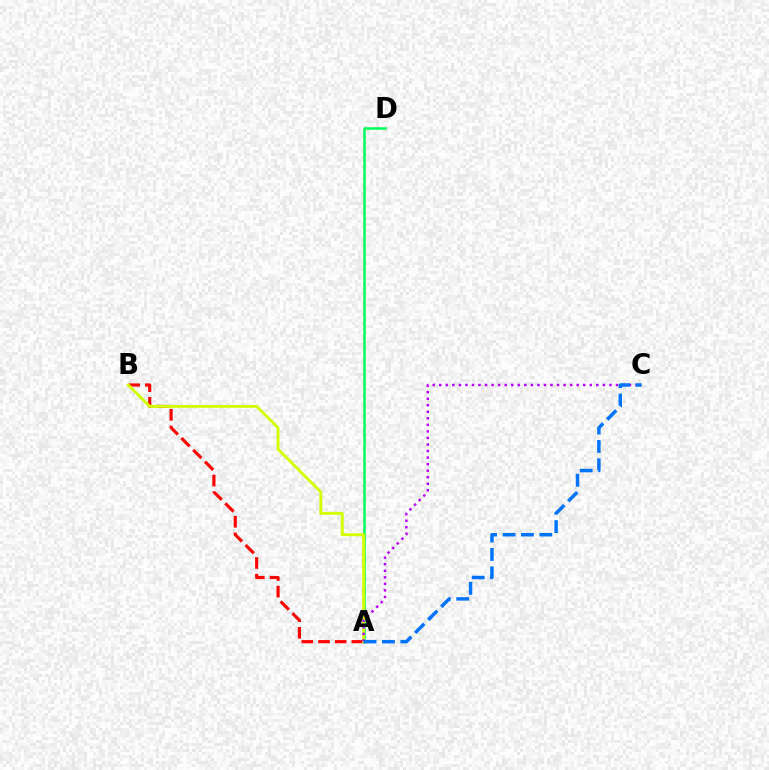{('A', 'B'): [{'color': '#ff0000', 'line_style': 'dashed', 'thickness': 2.27}, {'color': '#d1ff00', 'line_style': 'solid', 'thickness': 2.11}], ('A', 'D'): [{'color': '#00ff5c', 'line_style': 'solid', 'thickness': 1.81}], ('A', 'C'): [{'color': '#b900ff', 'line_style': 'dotted', 'thickness': 1.78}, {'color': '#0074ff', 'line_style': 'dashed', 'thickness': 2.5}]}